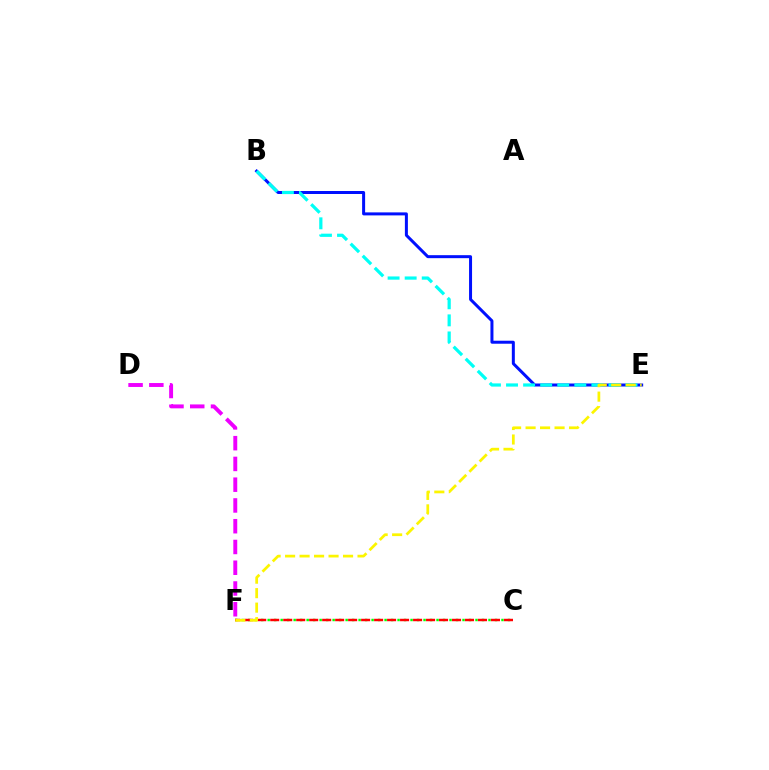{('C', 'F'): [{'color': '#08ff00', 'line_style': 'dotted', 'thickness': 1.76}, {'color': '#ff0000', 'line_style': 'dashed', 'thickness': 1.76}], ('D', 'F'): [{'color': '#ee00ff', 'line_style': 'dashed', 'thickness': 2.82}], ('B', 'E'): [{'color': '#0010ff', 'line_style': 'solid', 'thickness': 2.16}, {'color': '#00fff6', 'line_style': 'dashed', 'thickness': 2.32}], ('E', 'F'): [{'color': '#fcf500', 'line_style': 'dashed', 'thickness': 1.97}]}